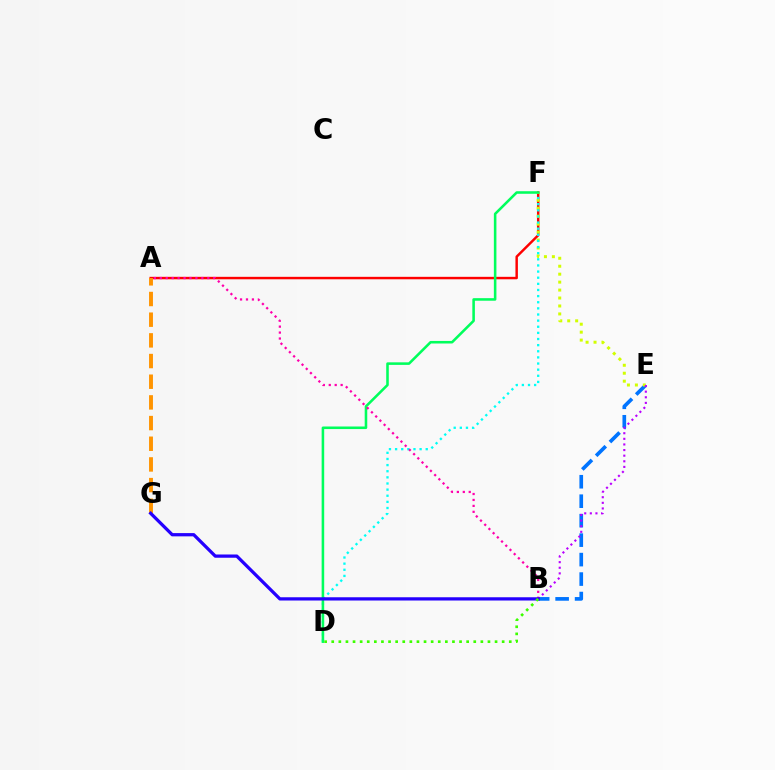{('A', 'F'): [{'color': '#ff0000', 'line_style': 'solid', 'thickness': 1.77}], ('B', 'E'): [{'color': '#0074ff', 'line_style': 'dashed', 'thickness': 2.64}, {'color': '#b900ff', 'line_style': 'dotted', 'thickness': 1.52}], ('A', 'G'): [{'color': '#ff9400', 'line_style': 'dashed', 'thickness': 2.81}], ('E', 'F'): [{'color': '#d1ff00', 'line_style': 'dotted', 'thickness': 2.16}], ('D', 'F'): [{'color': '#00fff6', 'line_style': 'dotted', 'thickness': 1.67}, {'color': '#00ff5c', 'line_style': 'solid', 'thickness': 1.84}], ('A', 'B'): [{'color': '#ff00ac', 'line_style': 'dotted', 'thickness': 1.61}], ('B', 'G'): [{'color': '#2500ff', 'line_style': 'solid', 'thickness': 2.34}], ('B', 'D'): [{'color': '#3dff00', 'line_style': 'dotted', 'thickness': 1.93}]}